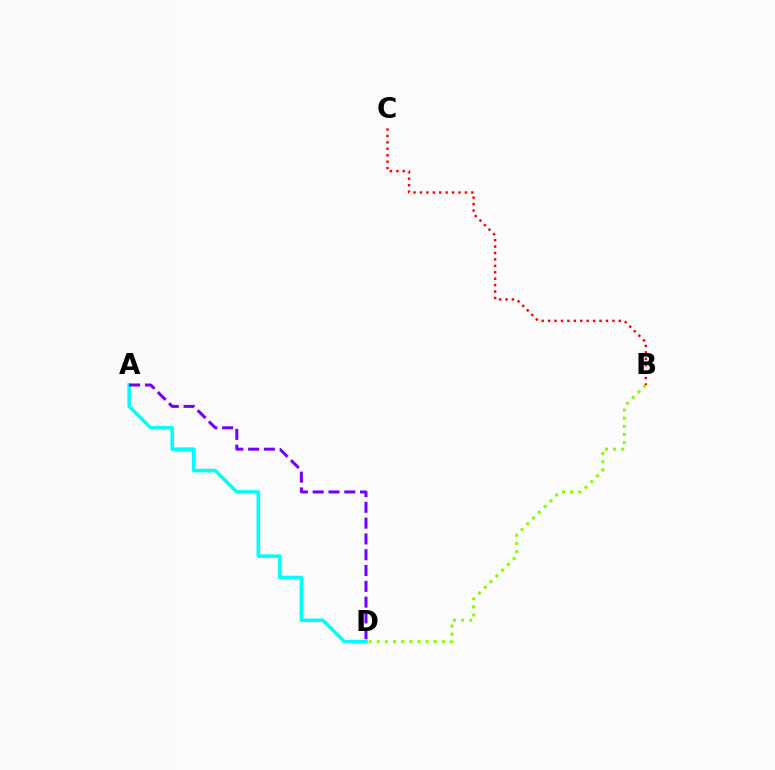{('B', 'D'): [{'color': '#84ff00', 'line_style': 'dotted', 'thickness': 2.21}], ('A', 'D'): [{'color': '#00fff6', 'line_style': 'solid', 'thickness': 2.57}, {'color': '#7200ff', 'line_style': 'dashed', 'thickness': 2.15}], ('B', 'C'): [{'color': '#ff0000', 'line_style': 'dotted', 'thickness': 1.75}]}